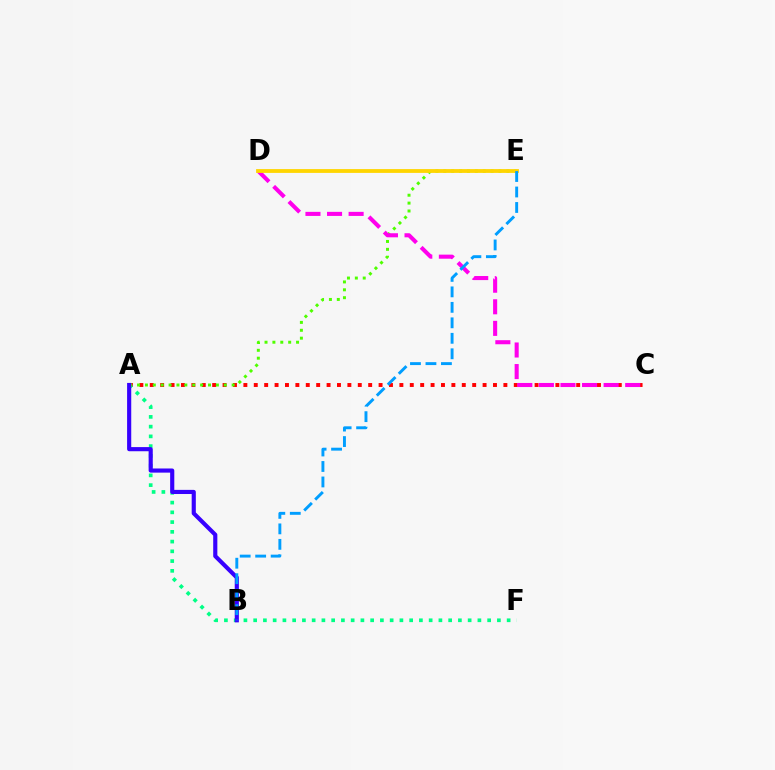{('A', 'C'): [{'color': '#ff0000', 'line_style': 'dotted', 'thickness': 2.83}], ('A', 'F'): [{'color': '#00ff86', 'line_style': 'dotted', 'thickness': 2.65}], ('A', 'E'): [{'color': '#4fff00', 'line_style': 'dotted', 'thickness': 2.14}], ('A', 'B'): [{'color': '#3700ff', 'line_style': 'solid', 'thickness': 2.98}], ('C', 'D'): [{'color': '#ff00ed', 'line_style': 'dashed', 'thickness': 2.93}], ('D', 'E'): [{'color': '#ffd500', 'line_style': 'solid', 'thickness': 2.74}], ('B', 'E'): [{'color': '#009eff', 'line_style': 'dashed', 'thickness': 2.1}]}